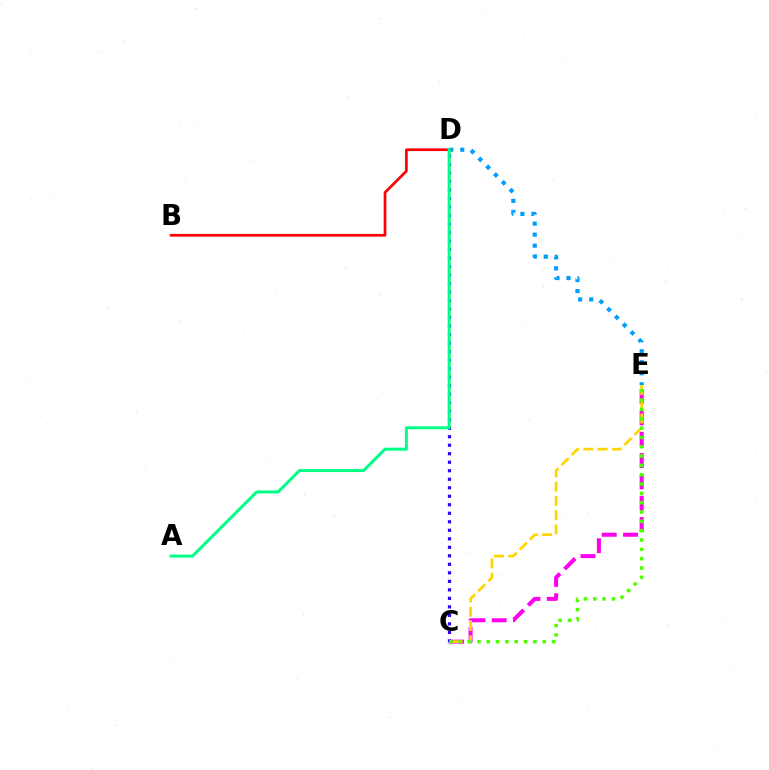{('C', 'E'): [{'color': '#ff00ed', 'line_style': 'dashed', 'thickness': 2.9}, {'color': '#ffd500', 'line_style': 'dashed', 'thickness': 1.94}, {'color': '#4fff00', 'line_style': 'dotted', 'thickness': 2.53}], ('C', 'D'): [{'color': '#3700ff', 'line_style': 'dotted', 'thickness': 2.31}], ('B', 'D'): [{'color': '#ff0000', 'line_style': 'solid', 'thickness': 1.94}], ('D', 'E'): [{'color': '#009eff', 'line_style': 'dotted', 'thickness': 3.0}], ('A', 'D'): [{'color': '#00ff86', 'line_style': 'solid', 'thickness': 2.16}]}